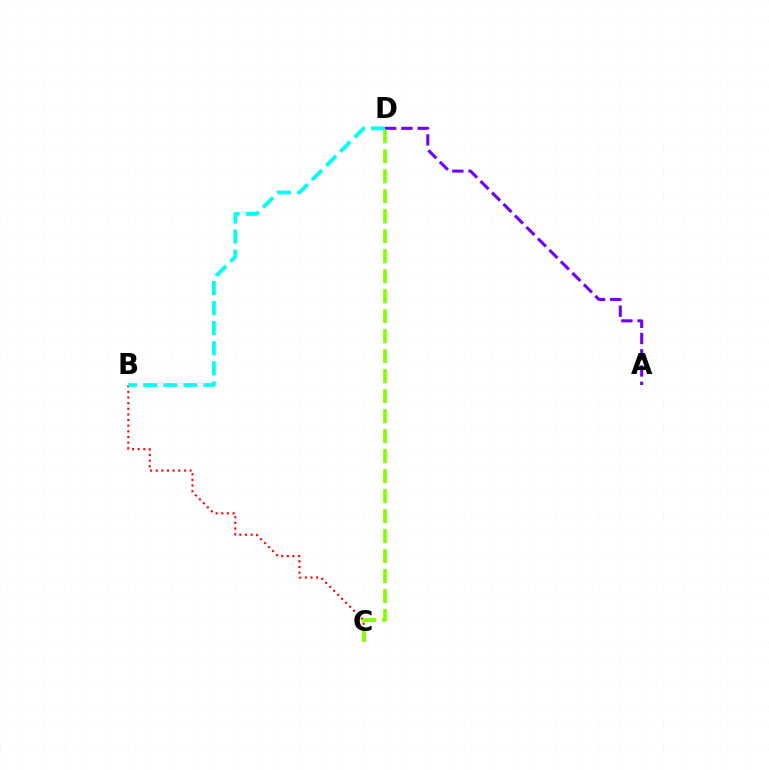{('B', 'C'): [{'color': '#ff0000', 'line_style': 'dotted', 'thickness': 1.53}], ('A', 'D'): [{'color': '#7200ff', 'line_style': 'dashed', 'thickness': 2.21}], ('C', 'D'): [{'color': '#84ff00', 'line_style': 'dashed', 'thickness': 2.72}], ('B', 'D'): [{'color': '#00fff6', 'line_style': 'dashed', 'thickness': 2.73}]}